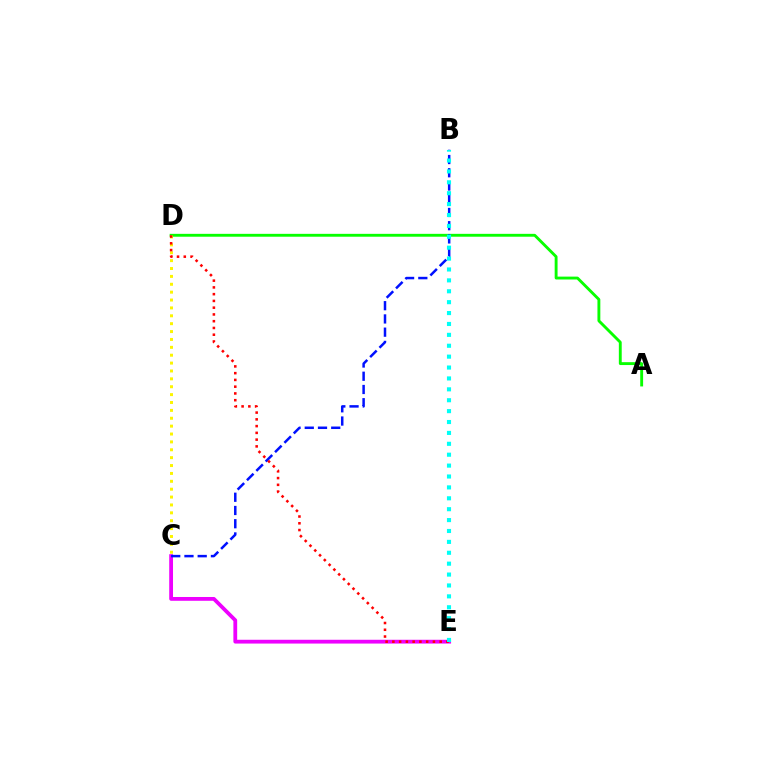{('A', 'D'): [{'color': '#08ff00', 'line_style': 'solid', 'thickness': 2.07}], ('C', 'E'): [{'color': '#ee00ff', 'line_style': 'solid', 'thickness': 2.73}], ('B', 'C'): [{'color': '#0010ff', 'line_style': 'dashed', 'thickness': 1.8}], ('C', 'D'): [{'color': '#fcf500', 'line_style': 'dotted', 'thickness': 2.14}], ('D', 'E'): [{'color': '#ff0000', 'line_style': 'dotted', 'thickness': 1.84}], ('B', 'E'): [{'color': '#00fff6', 'line_style': 'dotted', 'thickness': 2.96}]}